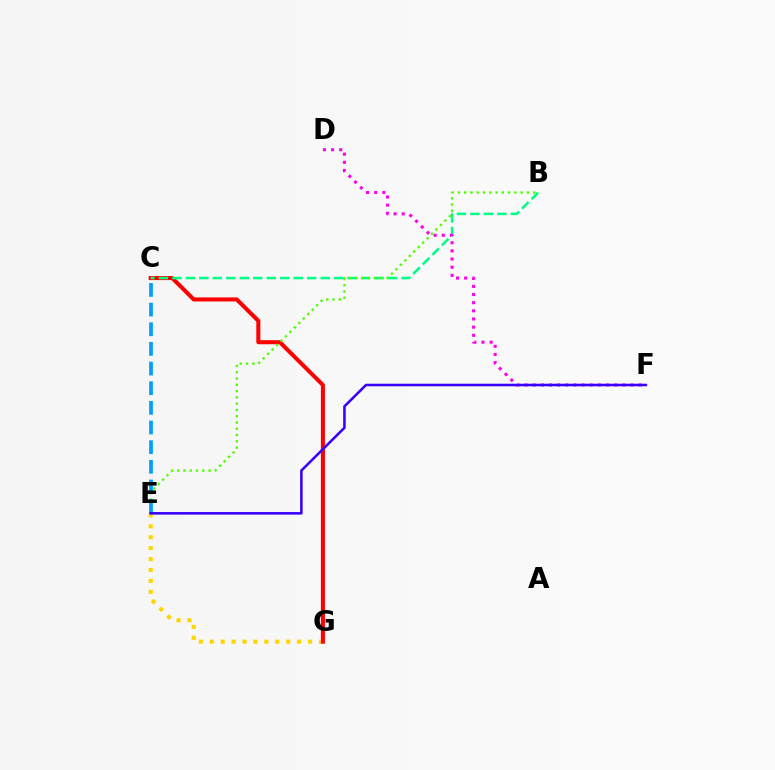{('E', 'G'): [{'color': '#ffd500', 'line_style': 'dotted', 'thickness': 2.97}], ('C', 'G'): [{'color': '#ff0000', 'line_style': 'solid', 'thickness': 2.92}], ('B', 'C'): [{'color': '#00ff86', 'line_style': 'dashed', 'thickness': 1.83}], ('B', 'E'): [{'color': '#4fff00', 'line_style': 'dotted', 'thickness': 1.71}], ('C', 'E'): [{'color': '#009eff', 'line_style': 'dashed', 'thickness': 2.67}], ('D', 'F'): [{'color': '#ff00ed', 'line_style': 'dotted', 'thickness': 2.21}], ('E', 'F'): [{'color': '#3700ff', 'line_style': 'solid', 'thickness': 1.84}]}